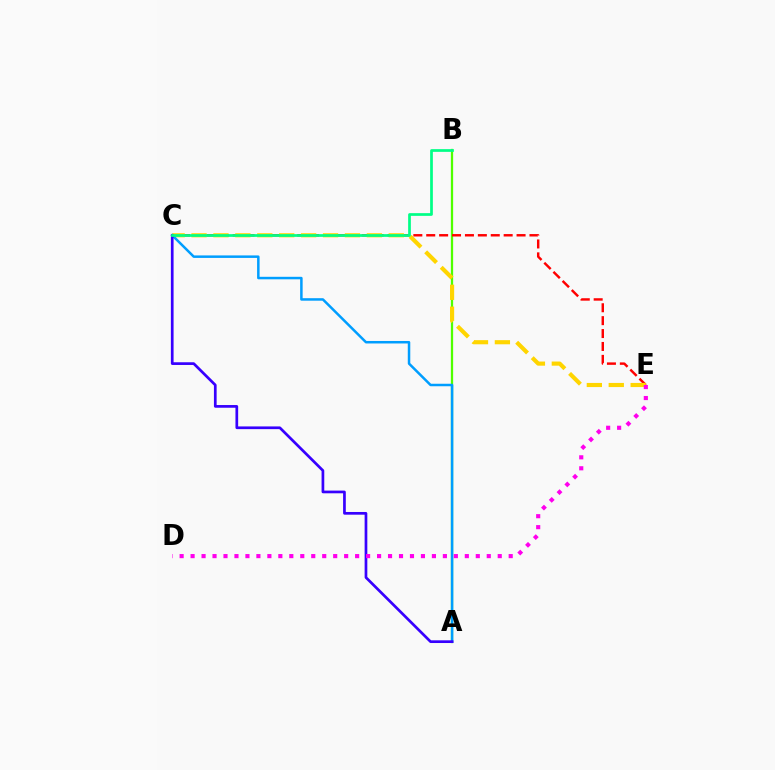{('A', 'B'): [{'color': '#4fff00', 'line_style': 'solid', 'thickness': 1.63}], ('C', 'E'): [{'color': '#ff0000', 'line_style': 'dashed', 'thickness': 1.75}, {'color': '#ffd500', 'line_style': 'dashed', 'thickness': 2.98}], ('A', 'C'): [{'color': '#009eff', 'line_style': 'solid', 'thickness': 1.8}, {'color': '#3700ff', 'line_style': 'solid', 'thickness': 1.95}], ('D', 'E'): [{'color': '#ff00ed', 'line_style': 'dotted', 'thickness': 2.98}], ('B', 'C'): [{'color': '#00ff86', 'line_style': 'solid', 'thickness': 1.96}]}